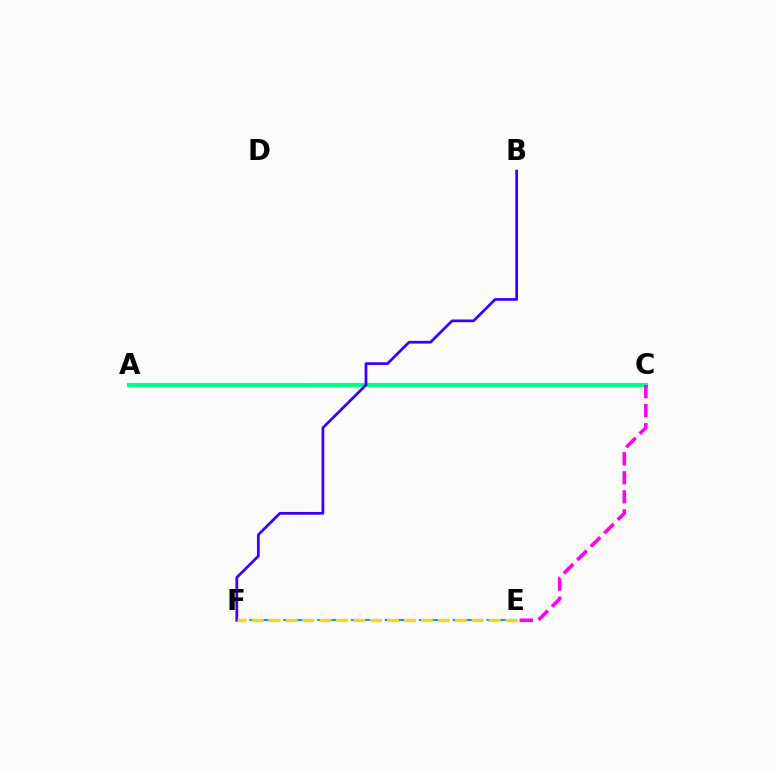{('E', 'F'): [{'color': '#009eff', 'line_style': 'dashed', 'thickness': 1.53}, {'color': '#ffd500', 'line_style': 'dashed', 'thickness': 2.3}], ('A', 'C'): [{'color': '#4fff00', 'line_style': 'dashed', 'thickness': 2.12}, {'color': '#ff0000', 'line_style': 'dashed', 'thickness': 2.54}, {'color': '#00ff86', 'line_style': 'solid', 'thickness': 2.97}], ('C', 'E'): [{'color': '#ff00ed', 'line_style': 'dashed', 'thickness': 2.58}], ('B', 'F'): [{'color': '#3700ff', 'line_style': 'solid', 'thickness': 1.97}]}